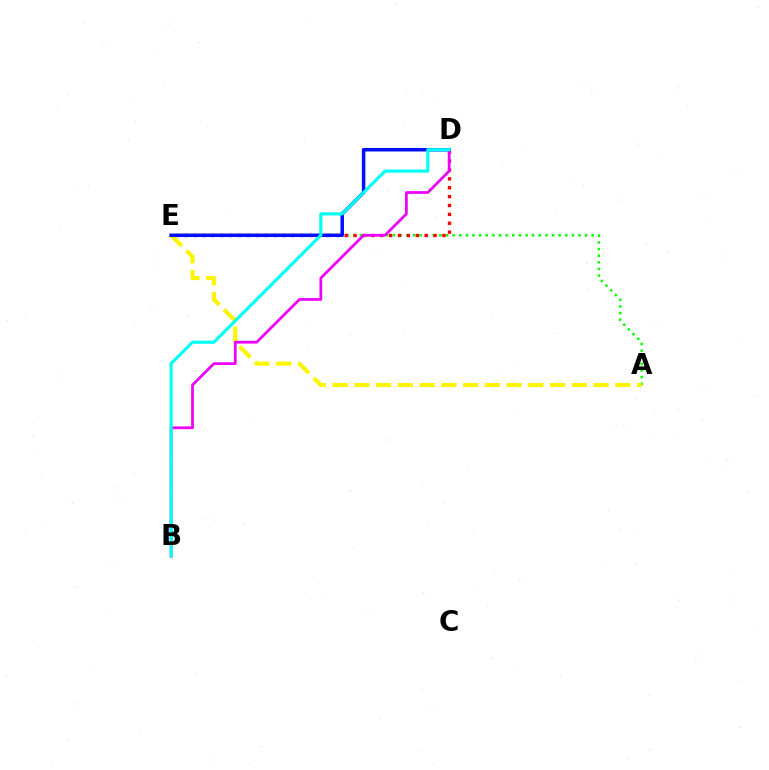{('A', 'E'): [{'color': '#08ff00', 'line_style': 'dotted', 'thickness': 1.8}, {'color': '#fcf500', 'line_style': 'dashed', 'thickness': 2.95}], ('D', 'E'): [{'color': '#ff0000', 'line_style': 'dotted', 'thickness': 2.41}, {'color': '#0010ff', 'line_style': 'solid', 'thickness': 2.53}], ('B', 'D'): [{'color': '#ee00ff', 'line_style': 'solid', 'thickness': 1.97}, {'color': '#00fff6', 'line_style': 'solid', 'thickness': 2.25}]}